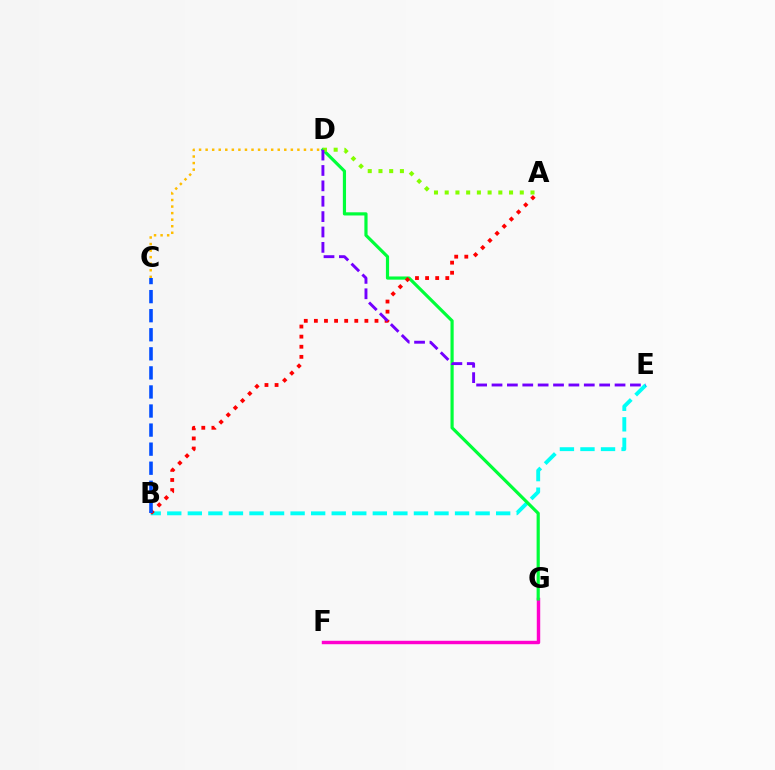{('C', 'D'): [{'color': '#ffbd00', 'line_style': 'dotted', 'thickness': 1.78}], ('B', 'E'): [{'color': '#00fff6', 'line_style': 'dashed', 'thickness': 2.79}], ('F', 'G'): [{'color': '#ff00cf', 'line_style': 'solid', 'thickness': 2.47}], ('D', 'G'): [{'color': '#00ff39', 'line_style': 'solid', 'thickness': 2.29}], ('A', 'B'): [{'color': '#ff0000', 'line_style': 'dotted', 'thickness': 2.74}], ('A', 'D'): [{'color': '#84ff00', 'line_style': 'dotted', 'thickness': 2.91}], ('B', 'C'): [{'color': '#004bff', 'line_style': 'dashed', 'thickness': 2.59}], ('D', 'E'): [{'color': '#7200ff', 'line_style': 'dashed', 'thickness': 2.09}]}